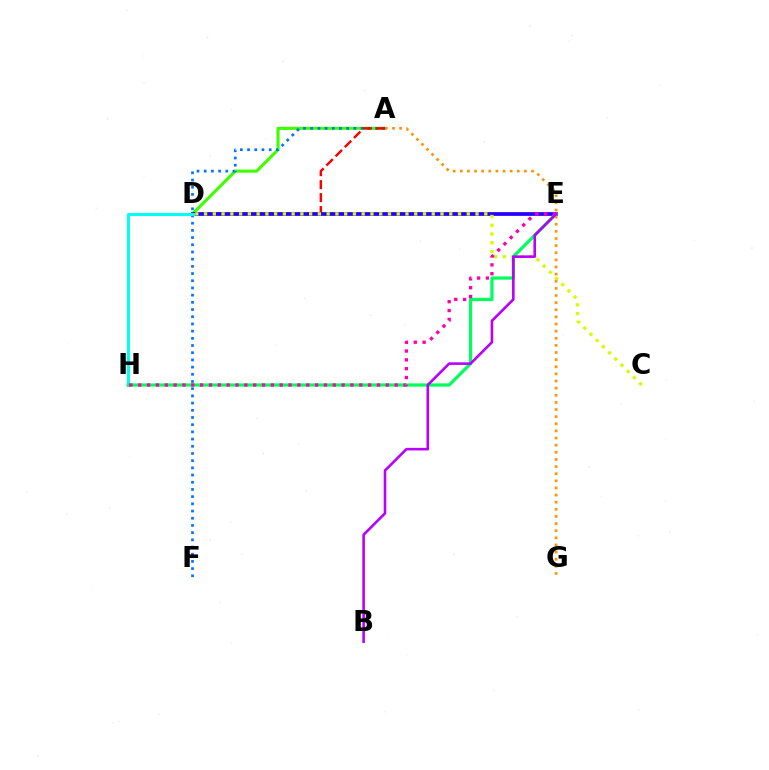{('A', 'D'): [{'color': '#3dff00', 'line_style': 'solid', 'thickness': 2.22}, {'color': '#ff0000', 'line_style': 'dashed', 'thickness': 1.76}], ('A', 'F'): [{'color': '#0074ff', 'line_style': 'dotted', 'thickness': 1.96}], ('D', 'E'): [{'color': '#2500ff', 'line_style': 'solid', 'thickness': 2.7}], ('C', 'D'): [{'color': '#d1ff00', 'line_style': 'dotted', 'thickness': 2.38}], ('D', 'H'): [{'color': '#00fff6', 'line_style': 'solid', 'thickness': 2.19}], ('E', 'H'): [{'color': '#00ff5c', 'line_style': 'solid', 'thickness': 2.33}, {'color': '#ff00ac', 'line_style': 'dotted', 'thickness': 2.4}], ('A', 'G'): [{'color': '#ff9400', 'line_style': 'dotted', 'thickness': 1.94}], ('B', 'E'): [{'color': '#b900ff', 'line_style': 'solid', 'thickness': 1.87}]}